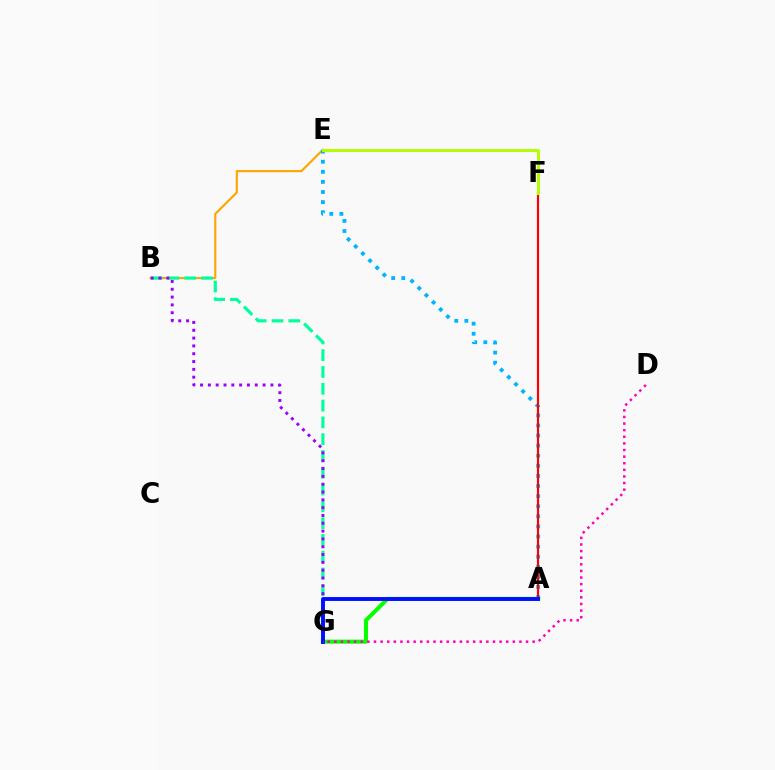{('B', 'E'): [{'color': '#ffa500', 'line_style': 'solid', 'thickness': 1.54}], ('B', 'G'): [{'color': '#00ff9d', 'line_style': 'dashed', 'thickness': 2.28}, {'color': '#9b00ff', 'line_style': 'dotted', 'thickness': 2.12}], ('A', 'G'): [{'color': '#08ff00', 'line_style': 'solid', 'thickness': 2.89}, {'color': '#0010ff', 'line_style': 'solid', 'thickness': 2.81}], ('A', 'E'): [{'color': '#00b5ff', 'line_style': 'dotted', 'thickness': 2.74}], ('A', 'F'): [{'color': '#ff0000', 'line_style': 'solid', 'thickness': 1.56}], ('D', 'G'): [{'color': '#ff00bd', 'line_style': 'dotted', 'thickness': 1.8}], ('E', 'F'): [{'color': '#b3ff00', 'line_style': 'solid', 'thickness': 2.13}]}